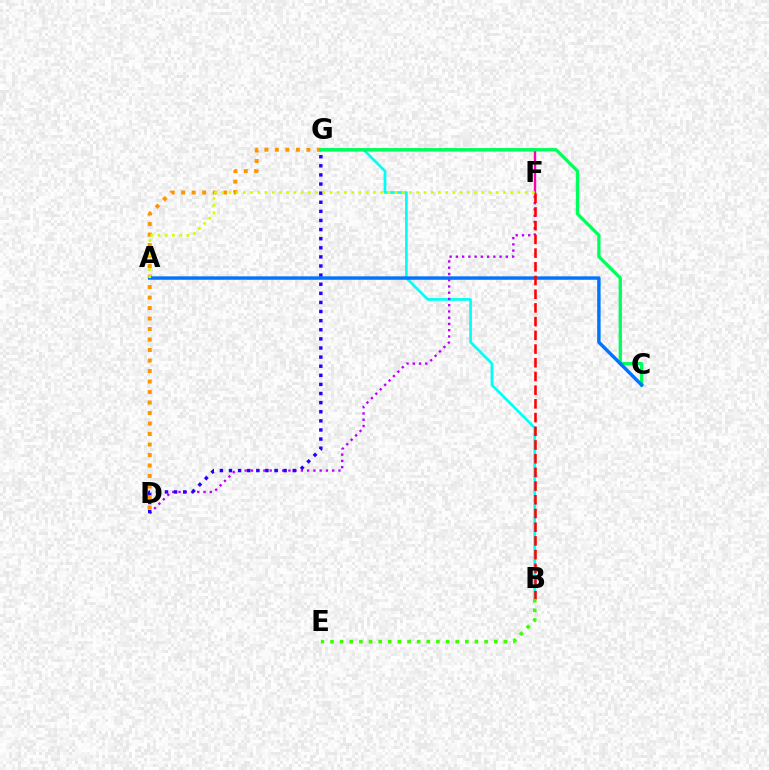{('B', 'G'): [{'color': '#00fff6', 'line_style': 'solid', 'thickness': 1.94}], ('D', 'G'): [{'color': '#ff9400', 'line_style': 'dotted', 'thickness': 2.85}, {'color': '#2500ff', 'line_style': 'dotted', 'thickness': 2.47}], ('F', 'G'): [{'color': '#ff00ac', 'line_style': 'solid', 'thickness': 1.7}], ('D', 'F'): [{'color': '#b900ff', 'line_style': 'dotted', 'thickness': 1.7}], ('C', 'G'): [{'color': '#00ff5c', 'line_style': 'solid', 'thickness': 2.37}], ('A', 'C'): [{'color': '#0074ff', 'line_style': 'solid', 'thickness': 2.47}], ('B', 'F'): [{'color': '#ff0000', 'line_style': 'dashed', 'thickness': 1.86}], ('A', 'F'): [{'color': '#d1ff00', 'line_style': 'dotted', 'thickness': 1.96}], ('B', 'E'): [{'color': '#3dff00', 'line_style': 'dotted', 'thickness': 2.62}]}